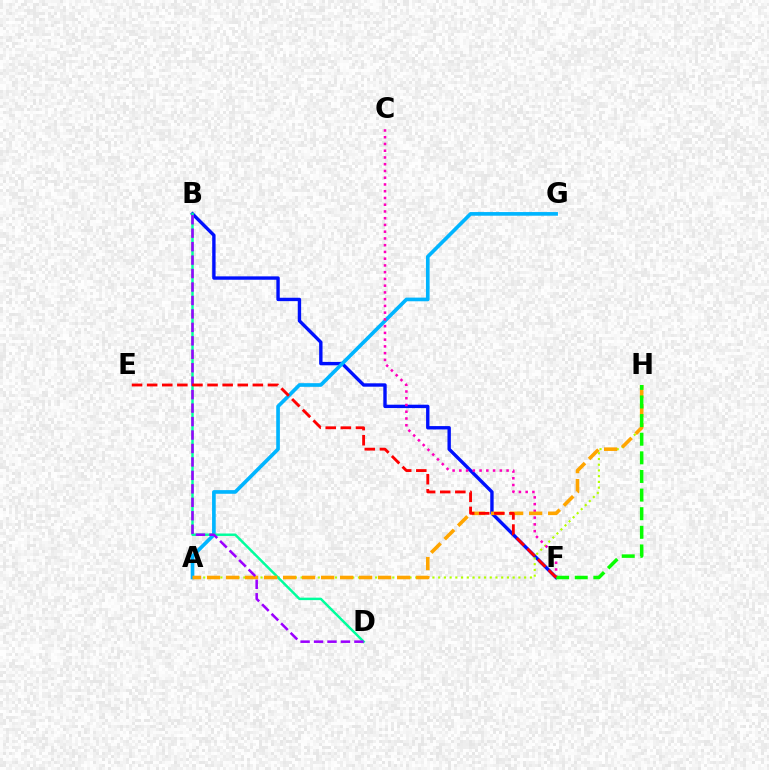{('B', 'F'): [{'color': '#0010ff', 'line_style': 'solid', 'thickness': 2.44}], ('A', 'H'): [{'color': '#b3ff00', 'line_style': 'dotted', 'thickness': 1.56}, {'color': '#ffa500', 'line_style': 'dashed', 'thickness': 2.58}], ('A', 'G'): [{'color': '#00b5ff', 'line_style': 'solid', 'thickness': 2.63}], ('C', 'F'): [{'color': '#ff00bd', 'line_style': 'dotted', 'thickness': 1.83}], ('B', 'D'): [{'color': '#00ff9d', 'line_style': 'solid', 'thickness': 1.77}, {'color': '#9b00ff', 'line_style': 'dashed', 'thickness': 1.83}], ('F', 'H'): [{'color': '#08ff00', 'line_style': 'dashed', 'thickness': 2.53}], ('E', 'F'): [{'color': '#ff0000', 'line_style': 'dashed', 'thickness': 2.05}]}